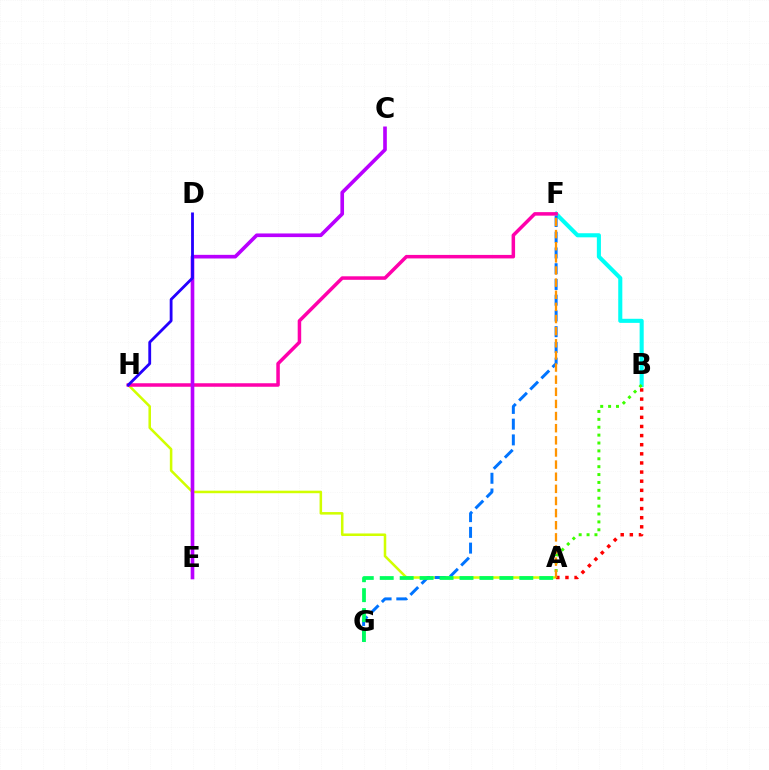{('A', 'H'): [{'color': '#d1ff00', 'line_style': 'solid', 'thickness': 1.83}], ('A', 'B'): [{'color': '#ff0000', 'line_style': 'dotted', 'thickness': 2.48}, {'color': '#3dff00', 'line_style': 'dotted', 'thickness': 2.14}], ('B', 'F'): [{'color': '#00fff6', 'line_style': 'solid', 'thickness': 2.94}], ('F', 'H'): [{'color': '#ff00ac', 'line_style': 'solid', 'thickness': 2.53}], ('F', 'G'): [{'color': '#0074ff', 'line_style': 'dashed', 'thickness': 2.14}], ('A', 'G'): [{'color': '#00ff5c', 'line_style': 'dashed', 'thickness': 2.71}], ('C', 'E'): [{'color': '#b900ff', 'line_style': 'solid', 'thickness': 2.62}], ('D', 'H'): [{'color': '#2500ff', 'line_style': 'solid', 'thickness': 2.03}], ('A', 'F'): [{'color': '#ff9400', 'line_style': 'dashed', 'thickness': 1.65}]}